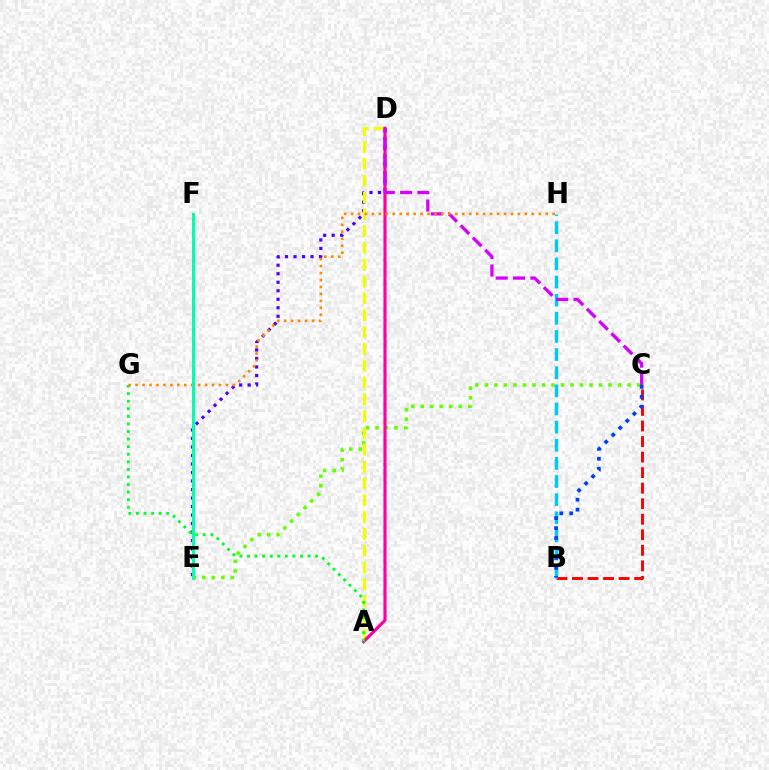{('C', 'E'): [{'color': '#66ff00', 'line_style': 'dotted', 'thickness': 2.58}], ('D', 'E'): [{'color': '#4f00ff', 'line_style': 'dotted', 'thickness': 2.31}], ('B', 'C'): [{'color': '#ff0000', 'line_style': 'dashed', 'thickness': 2.11}, {'color': '#003fff', 'line_style': 'dotted', 'thickness': 2.71}], ('B', 'H'): [{'color': '#00c7ff', 'line_style': 'dashed', 'thickness': 2.46}], ('A', 'D'): [{'color': '#eeff00', 'line_style': 'dashed', 'thickness': 2.28}, {'color': '#ff00a0', 'line_style': 'solid', 'thickness': 2.27}], ('A', 'G'): [{'color': '#00ff27', 'line_style': 'dotted', 'thickness': 2.06}], ('C', 'D'): [{'color': '#d600ff', 'line_style': 'dashed', 'thickness': 2.36}], ('G', 'H'): [{'color': '#ff8800', 'line_style': 'dotted', 'thickness': 1.89}], ('E', 'F'): [{'color': '#00ffaf', 'line_style': 'solid', 'thickness': 2.19}]}